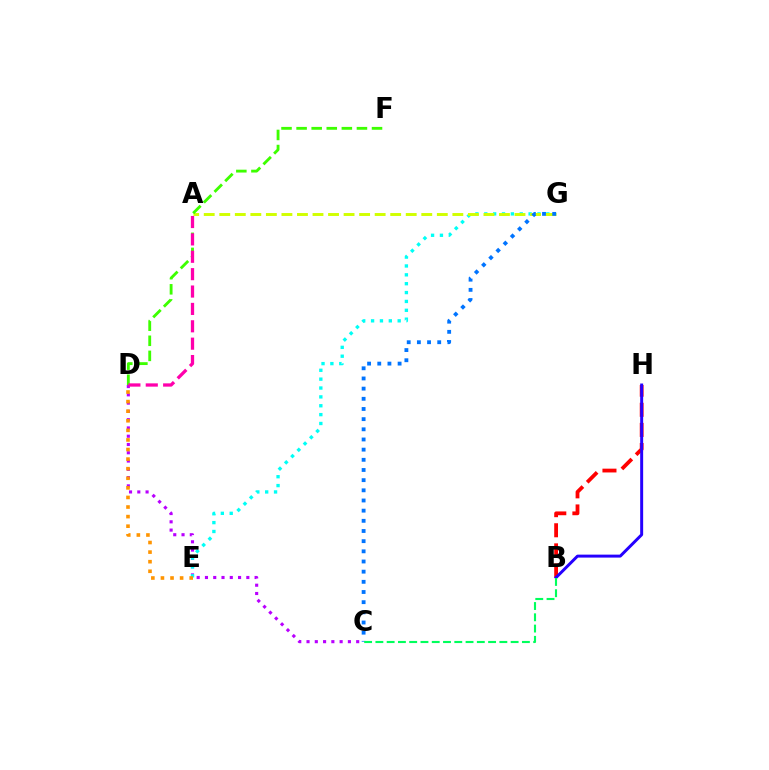{('C', 'D'): [{'color': '#b900ff', 'line_style': 'dotted', 'thickness': 2.25}], ('B', 'H'): [{'color': '#ff0000', 'line_style': 'dashed', 'thickness': 2.73}, {'color': '#2500ff', 'line_style': 'solid', 'thickness': 2.13}], ('E', 'G'): [{'color': '#00fff6', 'line_style': 'dotted', 'thickness': 2.41}], ('D', 'E'): [{'color': '#ff9400', 'line_style': 'dotted', 'thickness': 2.6}], ('A', 'G'): [{'color': '#d1ff00', 'line_style': 'dashed', 'thickness': 2.11}], ('C', 'G'): [{'color': '#0074ff', 'line_style': 'dotted', 'thickness': 2.76}], ('B', 'C'): [{'color': '#00ff5c', 'line_style': 'dashed', 'thickness': 1.53}], ('D', 'F'): [{'color': '#3dff00', 'line_style': 'dashed', 'thickness': 2.05}], ('A', 'D'): [{'color': '#ff00ac', 'line_style': 'dashed', 'thickness': 2.36}]}